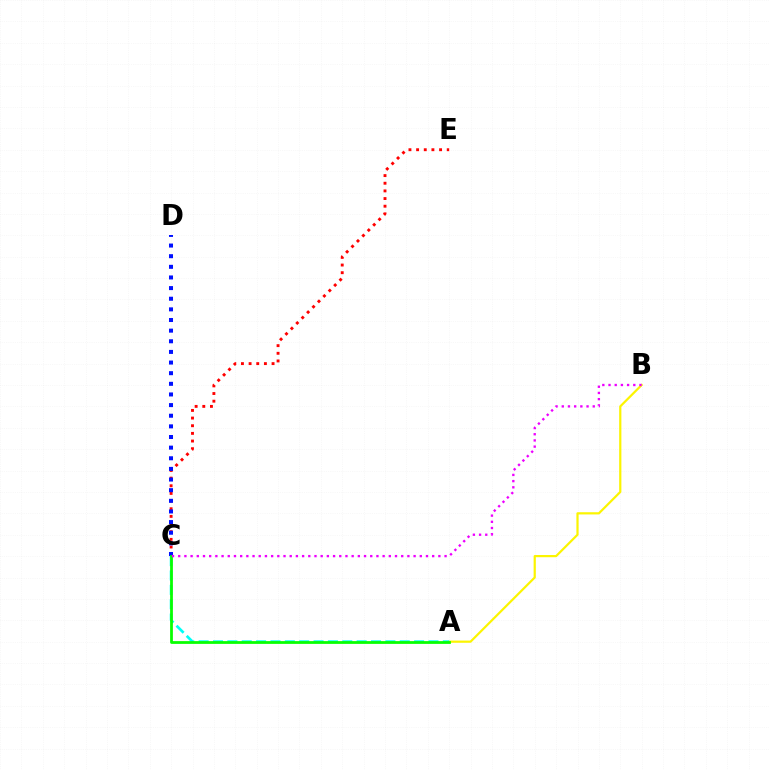{('C', 'E'): [{'color': '#ff0000', 'line_style': 'dotted', 'thickness': 2.08}], ('A', 'B'): [{'color': '#fcf500', 'line_style': 'solid', 'thickness': 1.59}], ('A', 'C'): [{'color': '#00fff6', 'line_style': 'dashed', 'thickness': 1.95}, {'color': '#08ff00', 'line_style': 'solid', 'thickness': 1.99}], ('C', 'D'): [{'color': '#0010ff', 'line_style': 'dotted', 'thickness': 2.89}], ('B', 'C'): [{'color': '#ee00ff', 'line_style': 'dotted', 'thickness': 1.68}]}